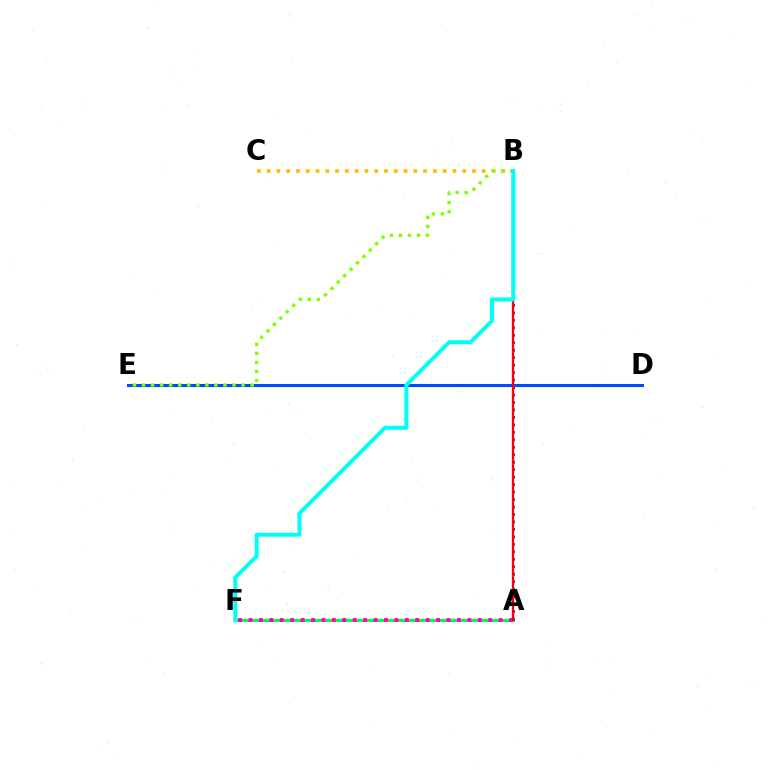{('B', 'C'): [{'color': '#ffbd00', 'line_style': 'dotted', 'thickness': 2.66}], ('A', 'F'): [{'color': '#00ff39', 'line_style': 'solid', 'thickness': 2.17}, {'color': '#ff00cf', 'line_style': 'dotted', 'thickness': 2.83}], ('A', 'B'): [{'color': '#7200ff', 'line_style': 'dotted', 'thickness': 2.03}, {'color': '#ff0000', 'line_style': 'solid', 'thickness': 1.64}], ('D', 'E'): [{'color': '#004bff', 'line_style': 'solid', 'thickness': 2.19}], ('B', 'E'): [{'color': '#84ff00', 'line_style': 'dotted', 'thickness': 2.46}], ('B', 'F'): [{'color': '#00fff6', 'line_style': 'solid', 'thickness': 2.86}]}